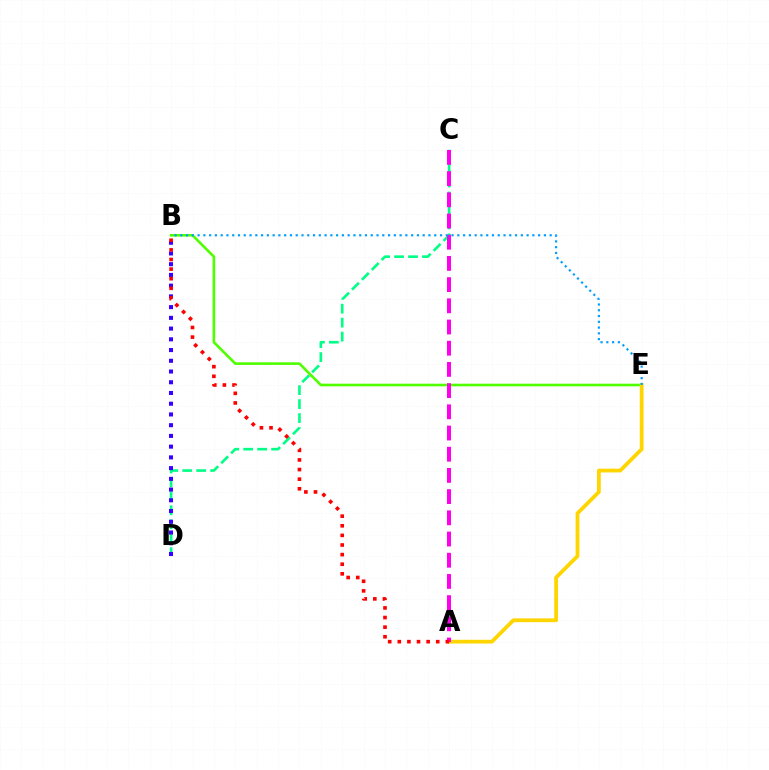{('C', 'D'): [{'color': '#00ff86', 'line_style': 'dashed', 'thickness': 1.9}], ('B', 'E'): [{'color': '#4fff00', 'line_style': 'solid', 'thickness': 1.88}, {'color': '#009eff', 'line_style': 'dotted', 'thickness': 1.57}], ('B', 'D'): [{'color': '#3700ff', 'line_style': 'dotted', 'thickness': 2.92}], ('A', 'E'): [{'color': '#ffd500', 'line_style': 'solid', 'thickness': 2.72}], ('A', 'C'): [{'color': '#ff00ed', 'line_style': 'dashed', 'thickness': 2.88}], ('A', 'B'): [{'color': '#ff0000', 'line_style': 'dotted', 'thickness': 2.61}]}